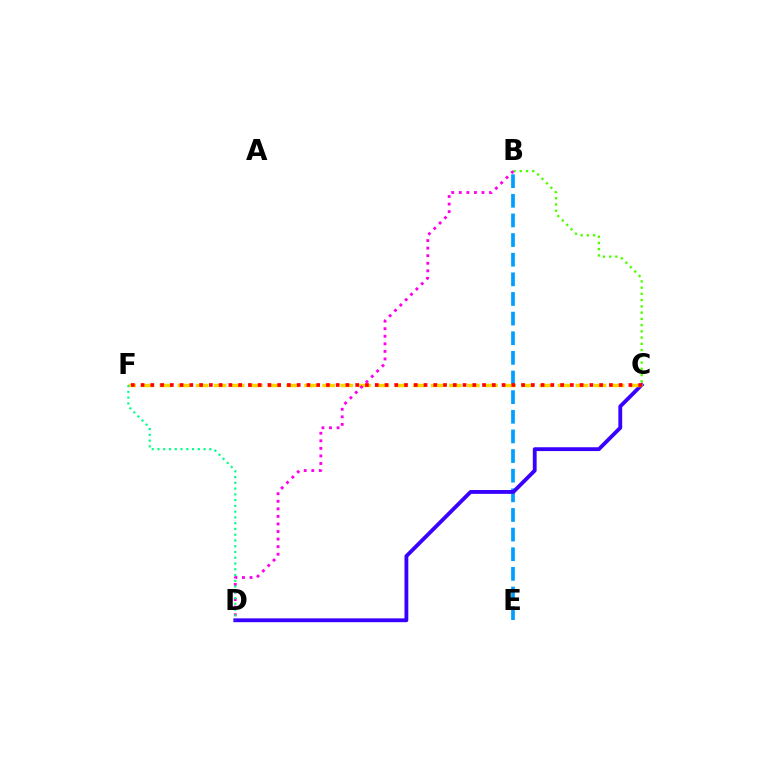{('B', 'E'): [{'color': '#009eff', 'line_style': 'dashed', 'thickness': 2.67}], ('C', 'D'): [{'color': '#3700ff', 'line_style': 'solid', 'thickness': 2.76}], ('C', 'F'): [{'color': '#ffd500', 'line_style': 'dashed', 'thickness': 2.46}, {'color': '#ff0000', 'line_style': 'dotted', 'thickness': 2.65}], ('B', 'C'): [{'color': '#4fff00', 'line_style': 'dotted', 'thickness': 1.7}], ('B', 'D'): [{'color': '#ff00ed', 'line_style': 'dotted', 'thickness': 2.05}], ('D', 'F'): [{'color': '#00ff86', 'line_style': 'dotted', 'thickness': 1.57}]}